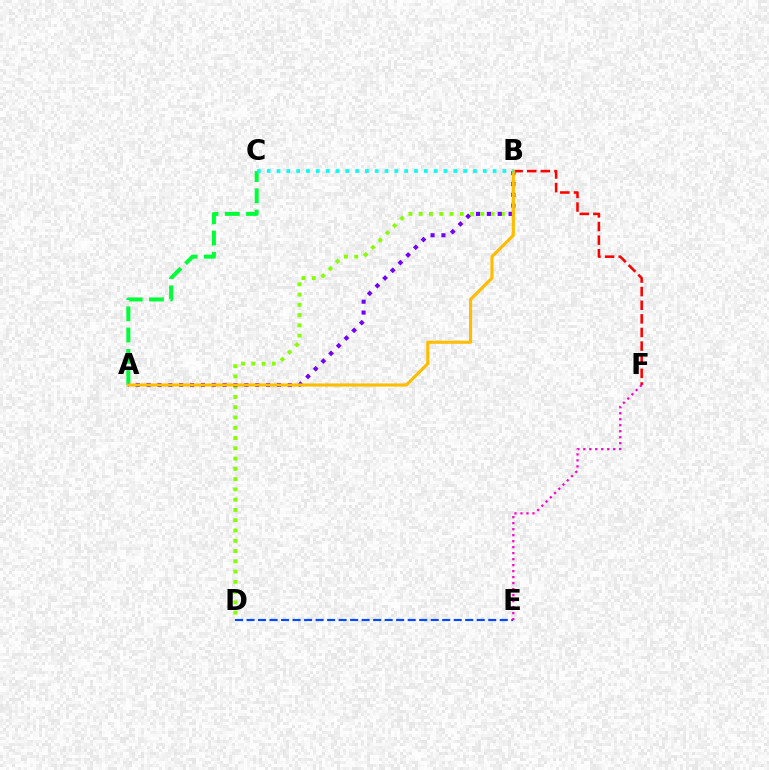{('D', 'E'): [{'color': '#004bff', 'line_style': 'dashed', 'thickness': 1.56}], ('B', 'F'): [{'color': '#ff0000', 'line_style': 'dashed', 'thickness': 1.85}], ('A', 'C'): [{'color': '#00ff39', 'line_style': 'dashed', 'thickness': 2.89}], ('B', 'D'): [{'color': '#84ff00', 'line_style': 'dotted', 'thickness': 2.79}], ('E', 'F'): [{'color': '#ff00cf', 'line_style': 'dotted', 'thickness': 1.63}], ('A', 'B'): [{'color': '#7200ff', 'line_style': 'dotted', 'thickness': 2.95}, {'color': '#ffbd00', 'line_style': 'solid', 'thickness': 2.24}], ('B', 'C'): [{'color': '#00fff6', 'line_style': 'dotted', 'thickness': 2.67}]}